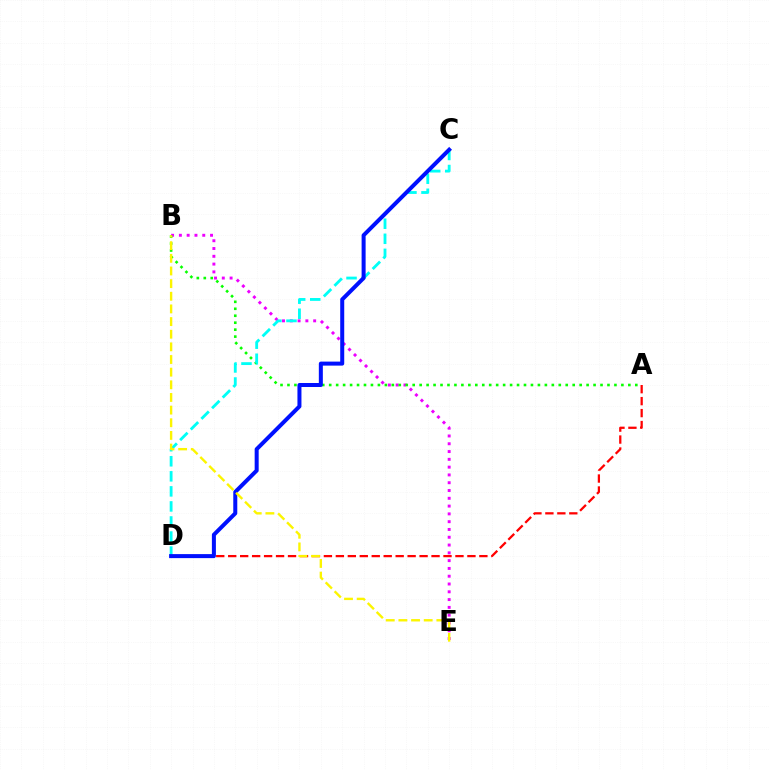{('B', 'E'): [{'color': '#ee00ff', 'line_style': 'dotted', 'thickness': 2.12}, {'color': '#fcf500', 'line_style': 'dashed', 'thickness': 1.72}], ('A', 'D'): [{'color': '#ff0000', 'line_style': 'dashed', 'thickness': 1.62}], ('A', 'B'): [{'color': '#08ff00', 'line_style': 'dotted', 'thickness': 1.89}], ('C', 'D'): [{'color': '#00fff6', 'line_style': 'dashed', 'thickness': 2.04}, {'color': '#0010ff', 'line_style': 'solid', 'thickness': 2.89}]}